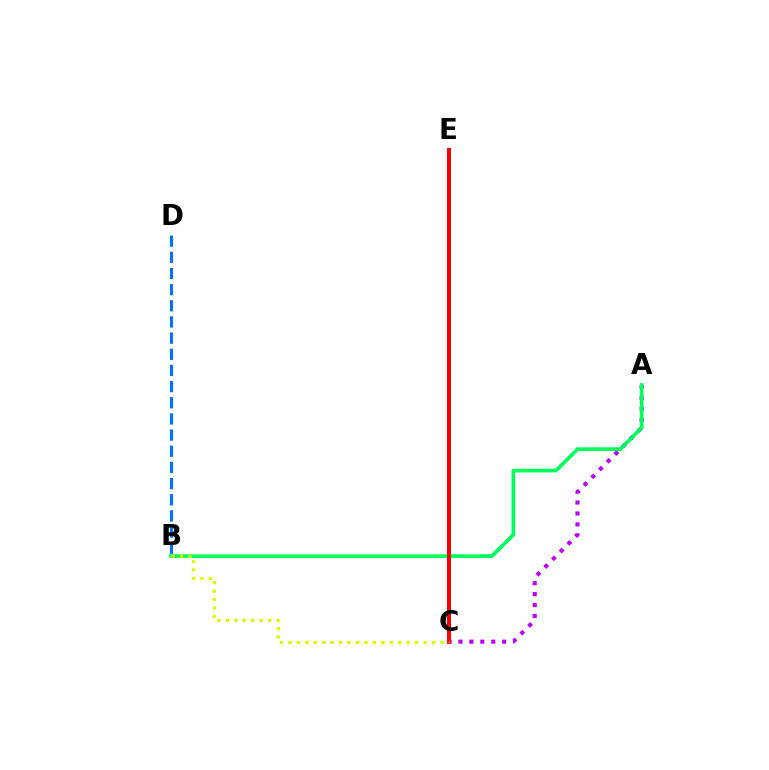{('A', 'C'): [{'color': '#b900ff', 'line_style': 'dotted', 'thickness': 2.97}], ('B', 'D'): [{'color': '#0074ff', 'line_style': 'dashed', 'thickness': 2.2}], ('A', 'B'): [{'color': '#00ff5c', 'line_style': 'solid', 'thickness': 2.66}], ('C', 'E'): [{'color': '#ff0000', 'line_style': 'solid', 'thickness': 2.88}], ('B', 'C'): [{'color': '#d1ff00', 'line_style': 'dotted', 'thickness': 2.3}]}